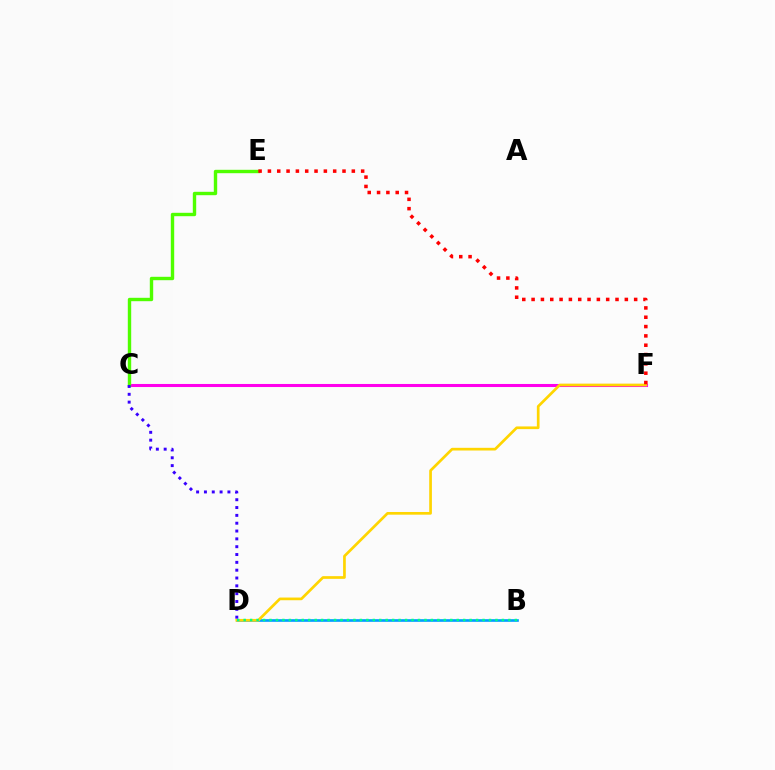{('C', 'F'): [{'color': '#ff00ed', 'line_style': 'solid', 'thickness': 2.21}], ('B', 'D'): [{'color': '#009eff', 'line_style': 'solid', 'thickness': 1.92}, {'color': '#00ff86', 'line_style': 'dotted', 'thickness': 1.75}], ('C', 'E'): [{'color': '#4fff00', 'line_style': 'solid', 'thickness': 2.44}], ('D', 'F'): [{'color': '#ffd500', 'line_style': 'solid', 'thickness': 1.94}], ('E', 'F'): [{'color': '#ff0000', 'line_style': 'dotted', 'thickness': 2.53}], ('C', 'D'): [{'color': '#3700ff', 'line_style': 'dotted', 'thickness': 2.13}]}